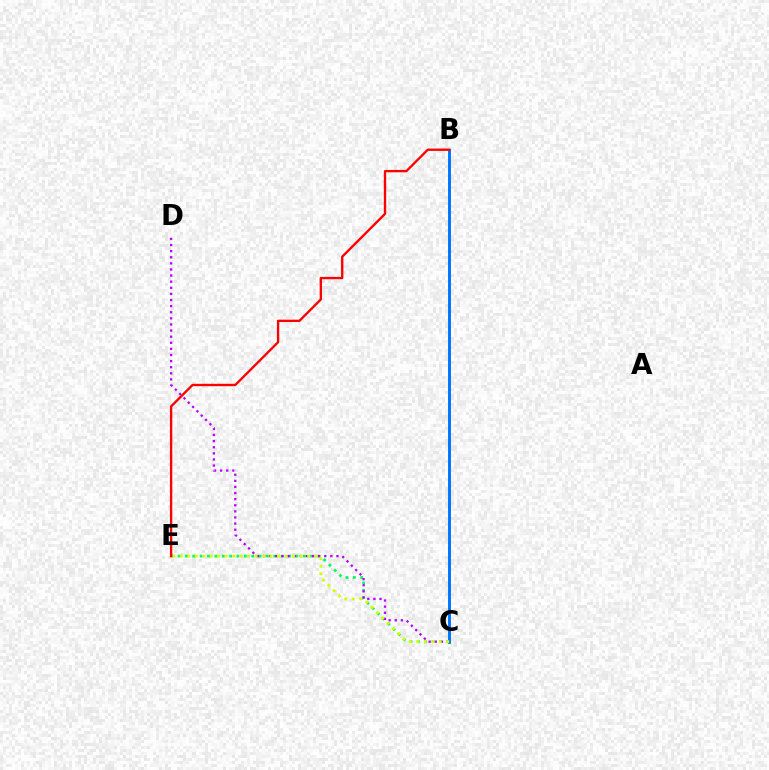{('B', 'C'): [{'color': '#0074ff', 'line_style': 'solid', 'thickness': 2.1}], ('C', 'E'): [{'color': '#00ff5c', 'line_style': 'dotted', 'thickness': 2.0}, {'color': '#d1ff00', 'line_style': 'dotted', 'thickness': 2.03}], ('C', 'D'): [{'color': '#b900ff', 'line_style': 'dotted', 'thickness': 1.66}], ('B', 'E'): [{'color': '#ff0000', 'line_style': 'solid', 'thickness': 1.69}]}